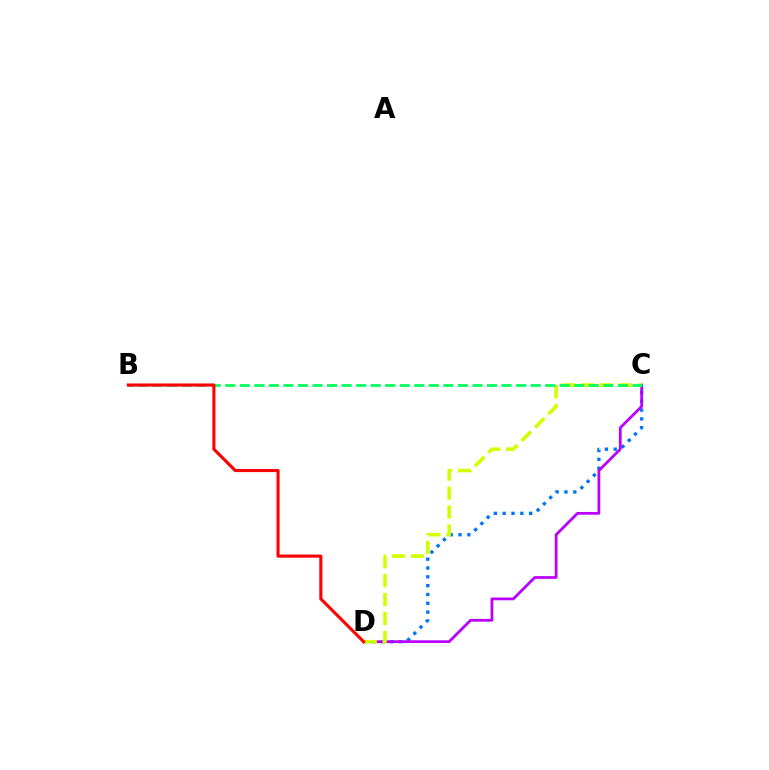{('C', 'D'): [{'color': '#0074ff', 'line_style': 'dotted', 'thickness': 2.4}, {'color': '#b900ff', 'line_style': 'solid', 'thickness': 1.99}, {'color': '#d1ff00', 'line_style': 'dashed', 'thickness': 2.58}], ('B', 'C'): [{'color': '#00ff5c', 'line_style': 'dashed', 'thickness': 1.98}], ('B', 'D'): [{'color': '#ff0000', 'line_style': 'solid', 'thickness': 2.23}]}